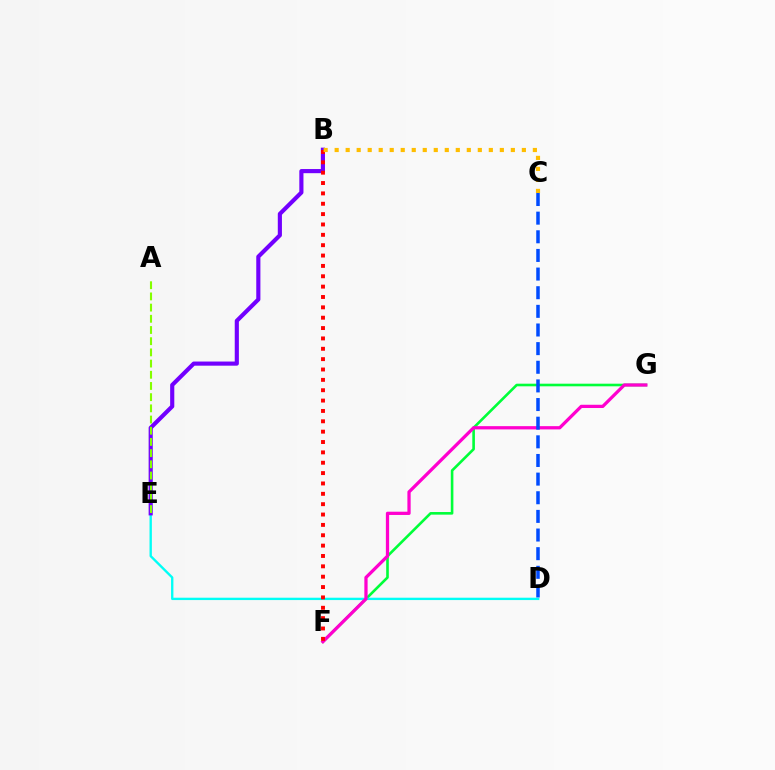{('F', 'G'): [{'color': '#00ff39', 'line_style': 'solid', 'thickness': 1.88}, {'color': '#ff00cf', 'line_style': 'solid', 'thickness': 2.34}], ('D', 'E'): [{'color': '#00fff6', 'line_style': 'solid', 'thickness': 1.7}], ('B', 'E'): [{'color': '#7200ff', 'line_style': 'solid', 'thickness': 2.98}], ('A', 'E'): [{'color': '#84ff00', 'line_style': 'dashed', 'thickness': 1.52}], ('B', 'F'): [{'color': '#ff0000', 'line_style': 'dotted', 'thickness': 2.81}], ('C', 'D'): [{'color': '#004bff', 'line_style': 'dashed', 'thickness': 2.53}], ('B', 'C'): [{'color': '#ffbd00', 'line_style': 'dotted', 'thickness': 2.99}]}